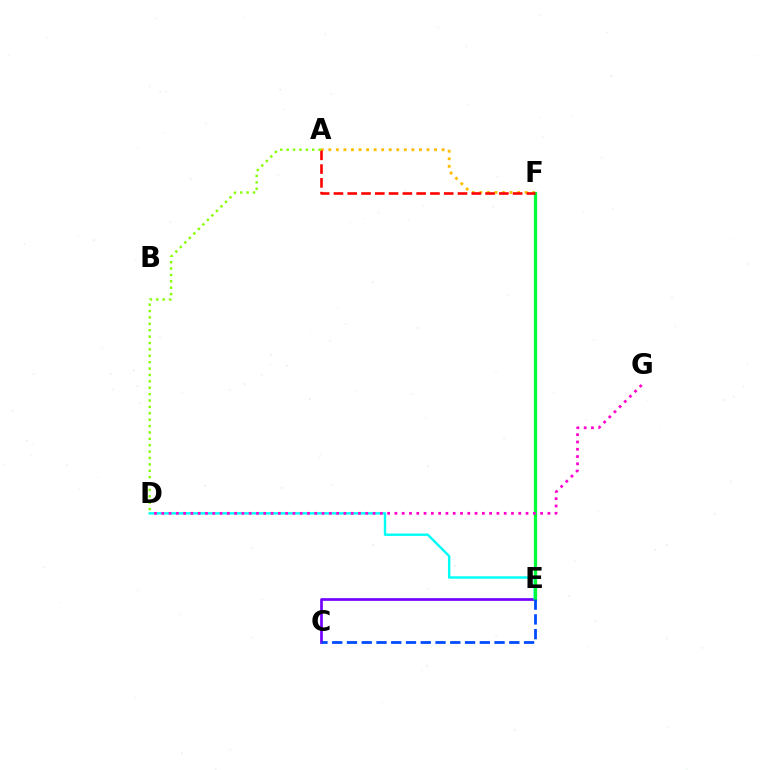{('A', 'F'): [{'color': '#ffbd00', 'line_style': 'dotted', 'thickness': 2.05}, {'color': '#ff0000', 'line_style': 'dashed', 'thickness': 1.87}], ('C', 'E'): [{'color': '#7200ff', 'line_style': 'solid', 'thickness': 1.94}, {'color': '#004bff', 'line_style': 'dashed', 'thickness': 2.0}], ('D', 'E'): [{'color': '#00fff6', 'line_style': 'solid', 'thickness': 1.74}], ('E', 'F'): [{'color': '#00ff39', 'line_style': 'solid', 'thickness': 2.36}], ('D', 'G'): [{'color': '#ff00cf', 'line_style': 'dotted', 'thickness': 1.98}], ('A', 'D'): [{'color': '#84ff00', 'line_style': 'dotted', 'thickness': 1.74}]}